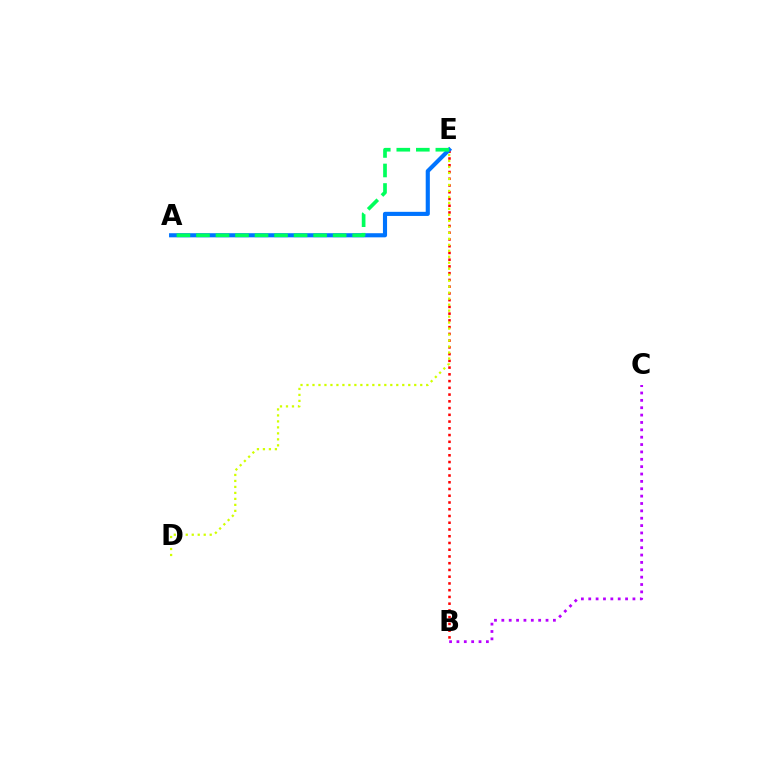{('B', 'E'): [{'color': '#ff0000', 'line_style': 'dotted', 'thickness': 1.83}], ('D', 'E'): [{'color': '#d1ff00', 'line_style': 'dotted', 'thickness': 1.63}], ('A', 'E'): [{'color': '#0074ff', 'line_style': 'solid', 'thickness': 2.97}, {'color': '#00ff5c', 'line_style': 'dashed', 'thickness': 2.65}], ('B', 'C'): [{'color': '#b900ff', 'line_style': 'dotted', 'thickness': 2.0}]}